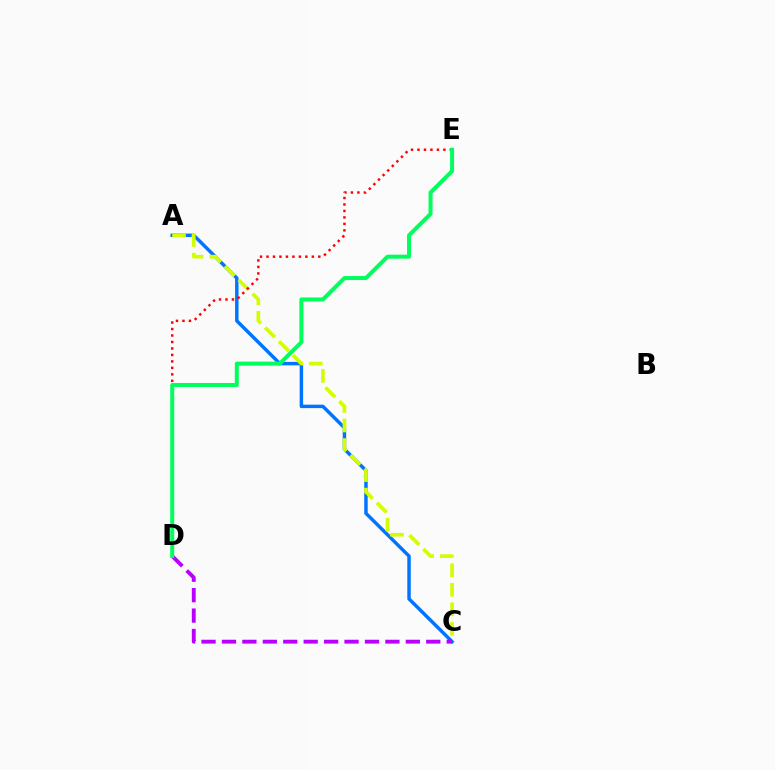{('A', 'C'): [{'color': '#0074ff', 'line_style': 'solid', 'thickness': 2.49}, {'color': '#d1ff00', 'line_style': 'dashed', 'thickness': 2.65}], ('D', 'E'): [{'color': '#ff0000', 'line_style': 'dotted', 'thickness': 1.76}, {'color': '#00ff5c', 'line_style': 'solid', 'thickness': 2.87}], ('C', 'D'): [{'color': '#b900ff', 'line_style': 'dashed', 'thickness': 2.78}]}